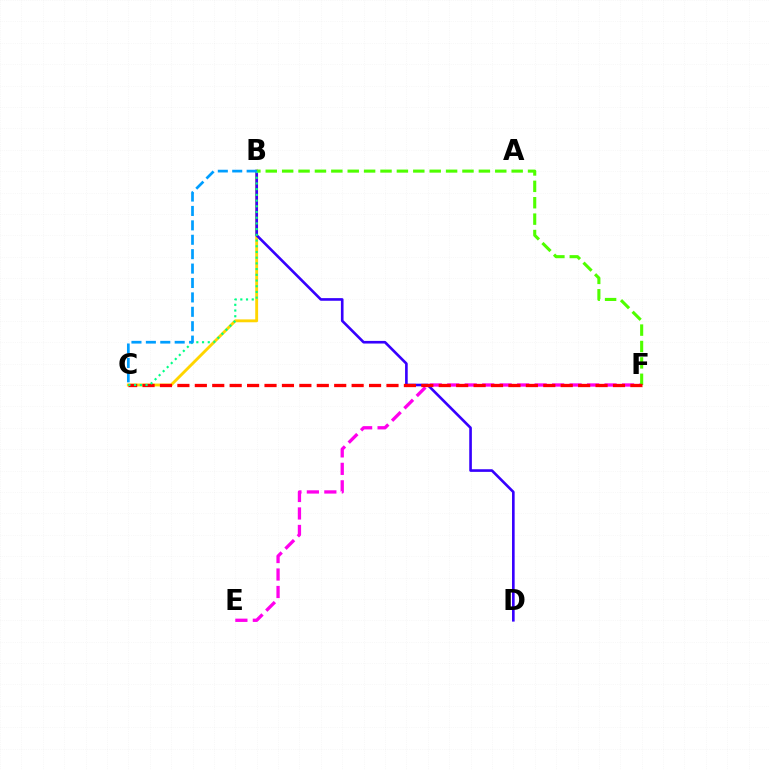{('E', 'F'): [{'color': '#ff00ed', 'line_style': 'dashed', 'thickness': 2.37}], ('B', 'C'): [{'color': '#ffd500', 'line_style': 'solid', 'thickness': 2.07}, {'color': '#00ff86', 'line_style': 'dotted', 'thickness': 1.55}, {'color': '#009eff', 'line_style': 'dashed', 'thickness': 1.96}], ('B', 'D'): [{'color': '#3700ff', 'line_style': 'solid', 'thickness': 1.9}], ('B', 'F'): [{'color': '#4fff00', 'line_style': 'dashed', 'thickness': 2.23}], ('C', 'F'): [{'color': '#ff0000', 'line_style': 'dashed', 'thickness': 2.37}]}